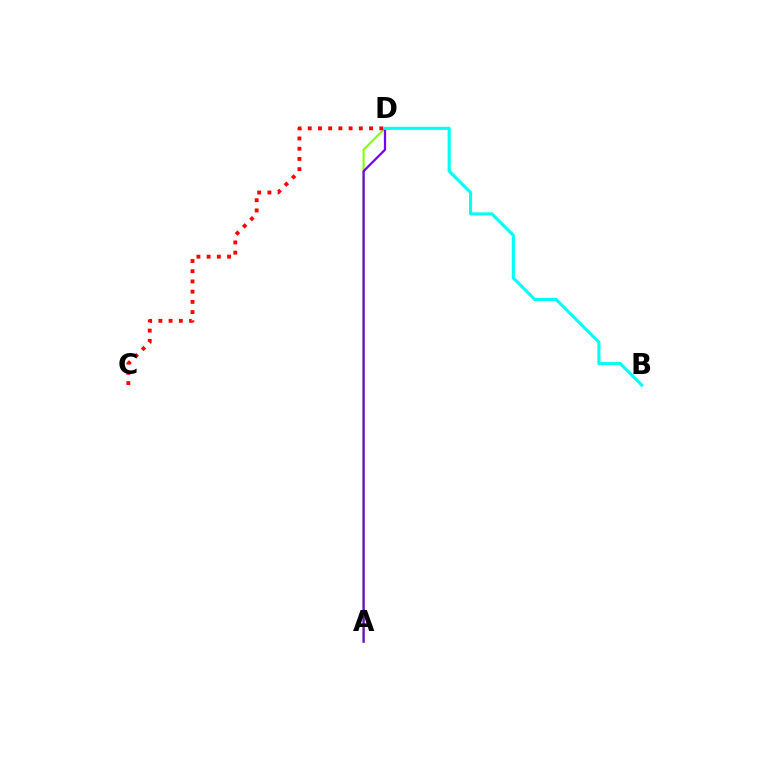{('A', 'D'): [{'color': '#84ff00', 'line_style': 'solid', 'thickness': 1.53}, {'color': '#7200ff', 'line_style': 'solid', 'thickness': 1.62}], ('C', 'D'): [{'color': '#ff0000', 'line_style': 'dotted', 'thickness': 2.78}], ('B', 'D'): [{'color': '#00fff6', 'line_style': 'solid', 'thickness': 2.23}]}